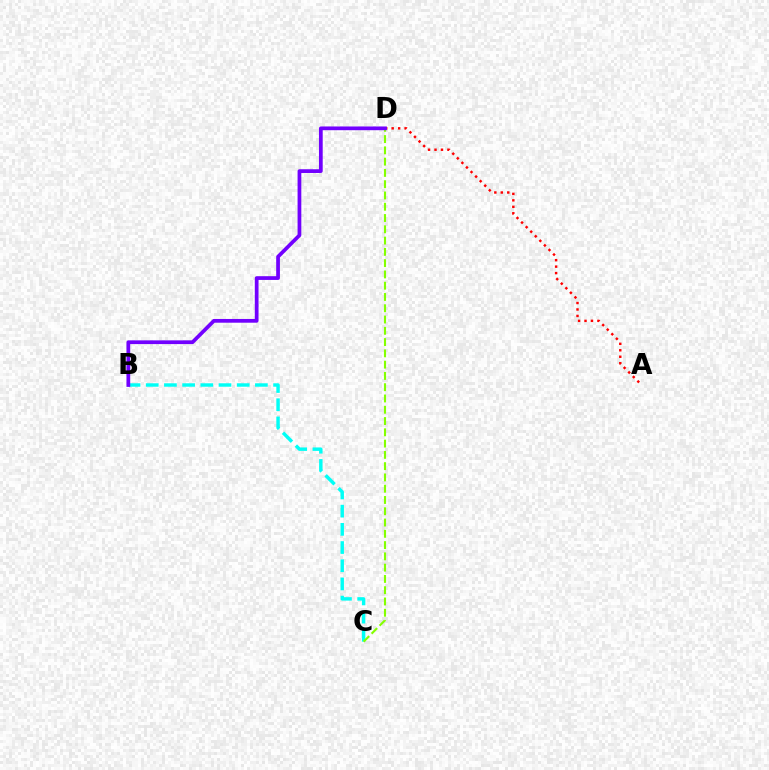{('A', 'D'): [{'color': '#ff0000', 'line_style': 'dotted', 'thickness': 1.76}], ('B', 'C'): [{'color': '#00fff6', 'line_style': 'dashed', 'thickness': 2.47}], ('C', 'D'): [{'color': '#84ff00', 'line_style': 'dashed', 'thickness': 1.53}], ('B', 'D'): [{'color': '#7200ff', 'line_style': 'solid', 'thickness': 2.69}]}